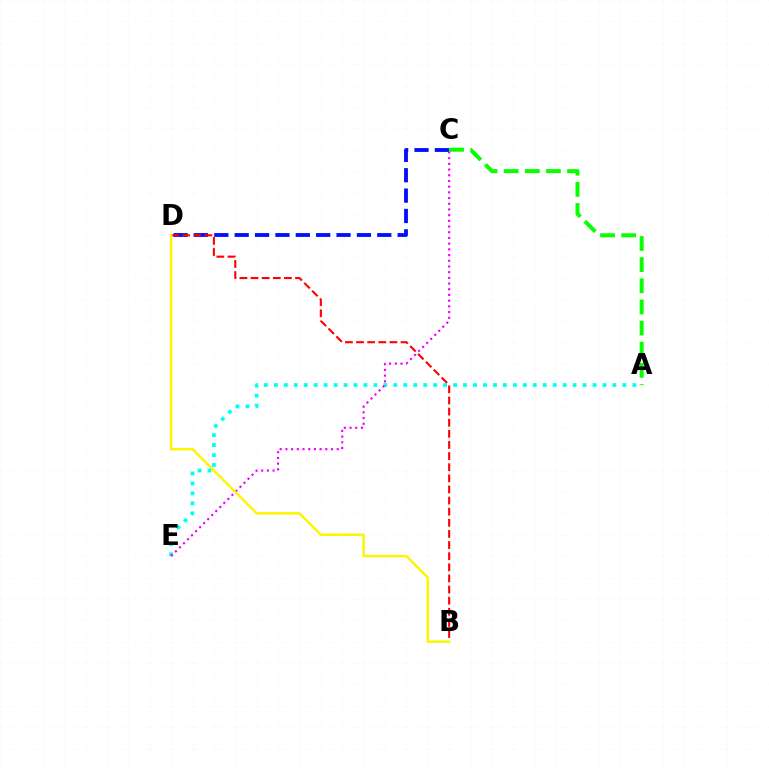{('C', 'D'): [{'color': '#0010ff', 'line_style': 'dashed', 'thickness': 2.77}], ('B', 'D'): [{'color': '#ff0000', 'line_style': 'dashed', 'thickness': 1.51}, {'color': '#fcf500', 'line_style': 'solid', 'thickness': 1.76}], ('A', 'E'): [{'color': '#00fff6', 'line_style': 'dotted', 'thickness': 2.71}], ('A', 'C'): [{'color': '#08ff00', 'line_style': 'dashed', 'thickness': 2.87}], ('C', 'E'): [{'color': '#ee00ff', 'line_style': 'dotted', 'thickness': 1.55}]}